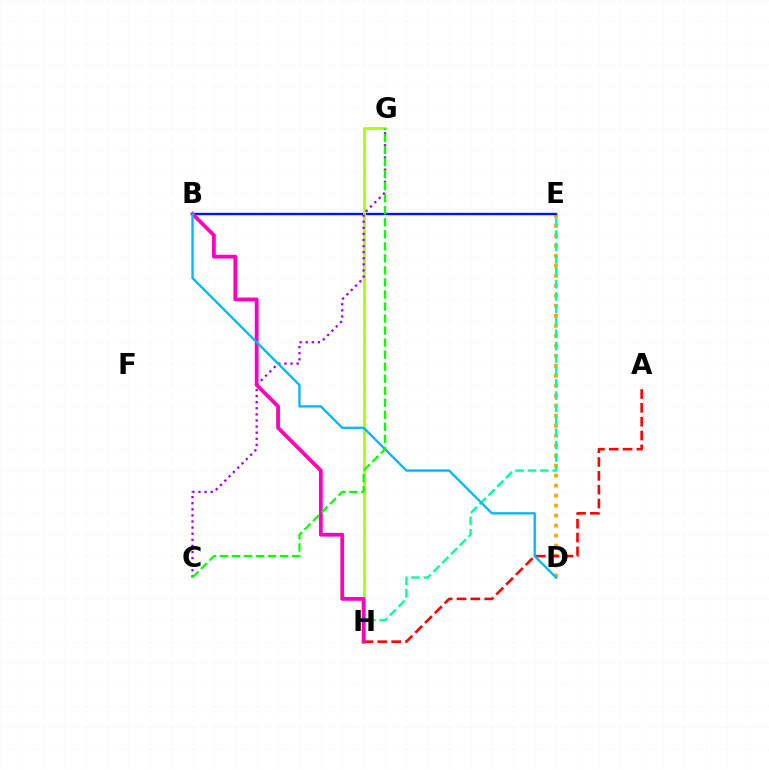{('D', 'E'): [{'color': '#ffa500', 'line_style': 'dotted', 'thickness': 2.71}], ('B', 'E'): [{'color': '#0010ff', 'line_style': 'solid', 'thickness': 1.69}], ('G', 'H'): [{'color': '#b3ff00', 'line_style': 'solid', 'thickness': 2.16}], ('A', 'H'): [{'color': '#ff0000', 'line_style': 'dashed', 'thickness': 1.88}], ('C', 'G'): [{'color': '#9b00ff', 'line_style': 'dotted', 'thickness': 1.66}, {'color': '#08ff00', 'line_style': 'dashed', 'thickness': 1.63}], ('E', 'H'): [{'color': '#00ff9d', 'line_style': 'dashed', 'thickness': 1.68}], ('B', 'H'): [{'color': '#ff00bd', 'line_style': 'solid', 'thickness': 2.72}], ('B', 'D'): [{'color': '#00b5ff', 'line_style': 'solid', 'thickness': 1.65}]}